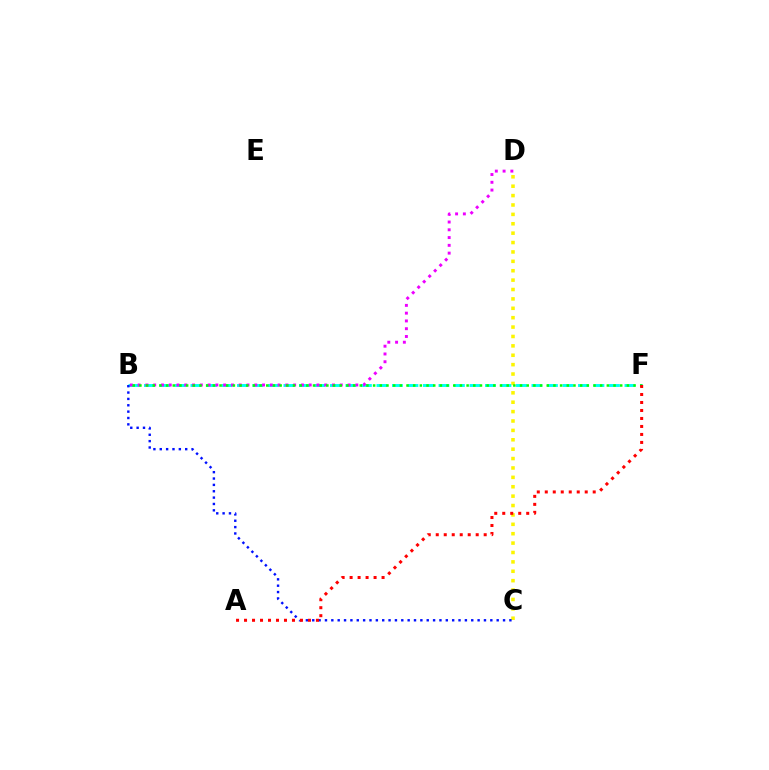{('C', 'D'): [{'color': '#fcf500', 'line_style': 'dotted', 'thickness': 2.55}], ('B', 'F'): [{'color': '#00fff6', 'line_style': 'dashed', 'thickness': 2.11}, {'color': '#08ff00', 'line_style': 'dotted', 'thickness': 1.81}], ('B', 'D'): [{'color': '#ee00ff', 'line_style': 'dotted', 'thickness': 2.11}], ('B', 'C'): [{'color': '#0010ff', 'line_style': 'dotted', 'thickness': 1.73}], ('A', 'F'): [{'color': '#ff0000', 'line_style': 'dotted', 'thickness': 2.17}]}